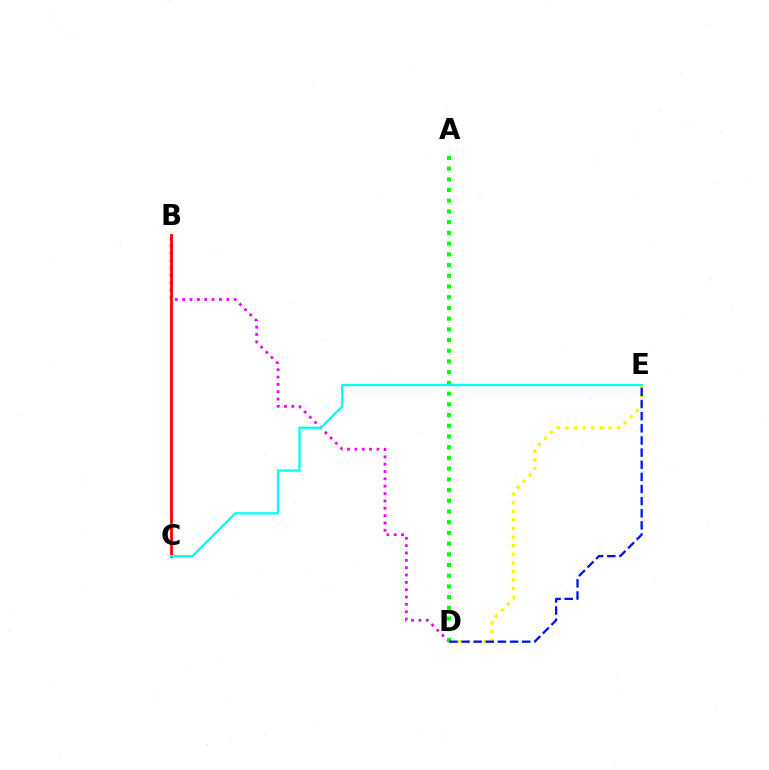{('D', 'E'): [{'color': '#fcf500', 'line_style': 'dotted', 'thickness': 2.34}, {'color': '#0010ff', 'line_style': 'dashed', 'thickness': 1.65}], ('B', 'D'): [{'color': '#ee00ff', 'line_style': 'dotted', 'thickness': 2.0}], ('B', 'C'): [{'color': '#ff0000', 'line_style': 'solid', 'thickness': 1.99}], ('A', 'D'): [{'color': '#08ff00', 'line_style': 'dotted', 'thickness': 2.91}], ('C', 'E'): [{'color': '#00fff6', 'line_style': 'solid', 'thickness': 1.66}]}